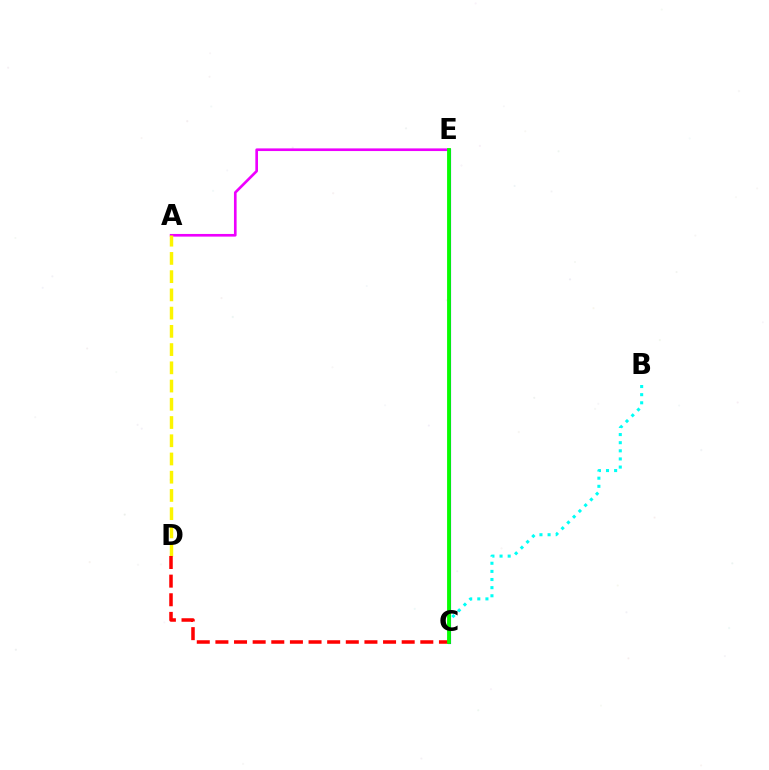{('B', 'C'): [{'color': '#00fff6', 'line_style': 'dotted', 'thickness': 2.21}], ('A', 'E'): [{'color': '#ee00ff', 'line_style': 'solid', 'thickness': 1.91}], ('A', 'D'): [{'color': '#fcf500', 'line_style': 'dashed', 'thickness': 2.48}], ('C', 'D'): [{'color': '#ff0000', 'line_style': 'dashed', 'thickness': 2.53}], ('C', 'E'): [{'color': '#0010ff', 'line_style': 'solid', 'thickness': 2.24}, {'color': '#08ff00', 'line_style': 'solid', 'thickness': 2.76}]}